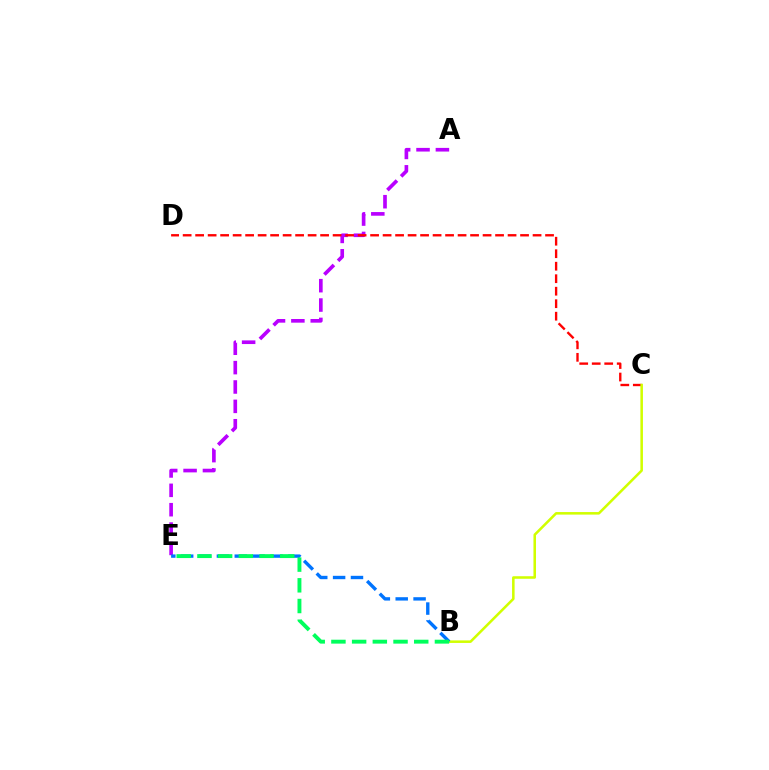{('A', 'E'): [{'color': '#b900ff', 'line_style': 'dashed', 'thickness': 2.63}], ('C', 'D'): [{'color': '#ff0000', 'line_style': 'dashed', 'thickness': 1.7}], ('B', 'C'): [{'color': '#d1ff00', 'line_style': 'solid', 'thickness': 1.83}], ('B', 'E'): [{'color': '#0074ff', 'line_style': 'dashed', 'thickness': 2.43}, {'color': '#00ff5c', 'line_style': 'dashed', 'thickness': 2.81}]}